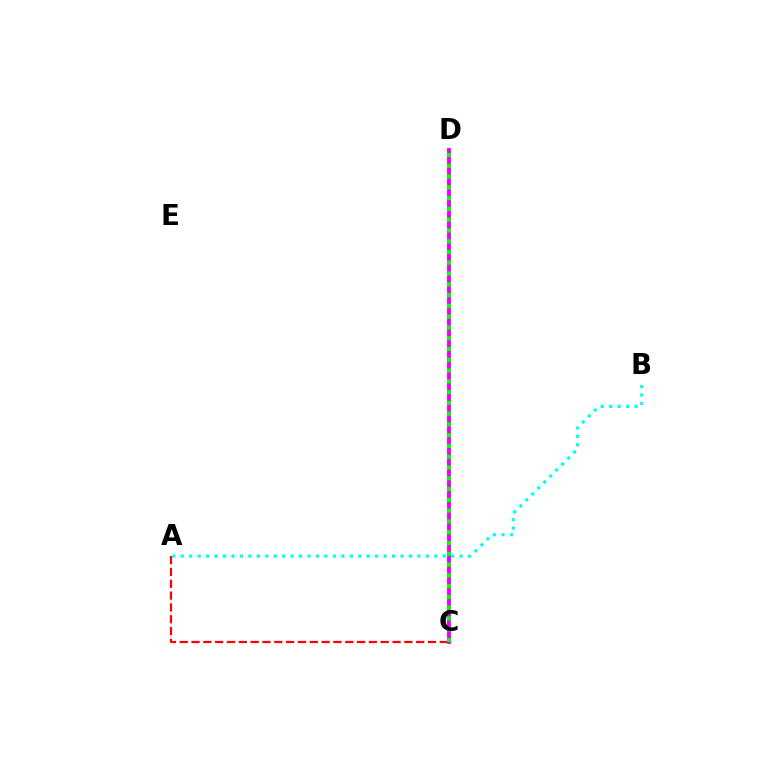{('C', 'D'): [{'color': '#0010ff', 'line_style': 'dashed', 'thickness': 2.67}, {'color': '#fcf500', 'line_style': 'solid', 'thickness': 2.61}, {'color': '#ee00ff', 'line_style': 'solid', 'thickness': 2.78}, {'color': '#08ff00', 'line_style': 'dotted', 'thickness': 2.93}], ('A', 'B'): [{'color': '#00fff6', 'line_style': 'dotted', 'thickness': 2.3}], ('A', 'C'): [{'color': '#ff0000', 'line_style': 'dashed', 'thickness': 1.61}]}